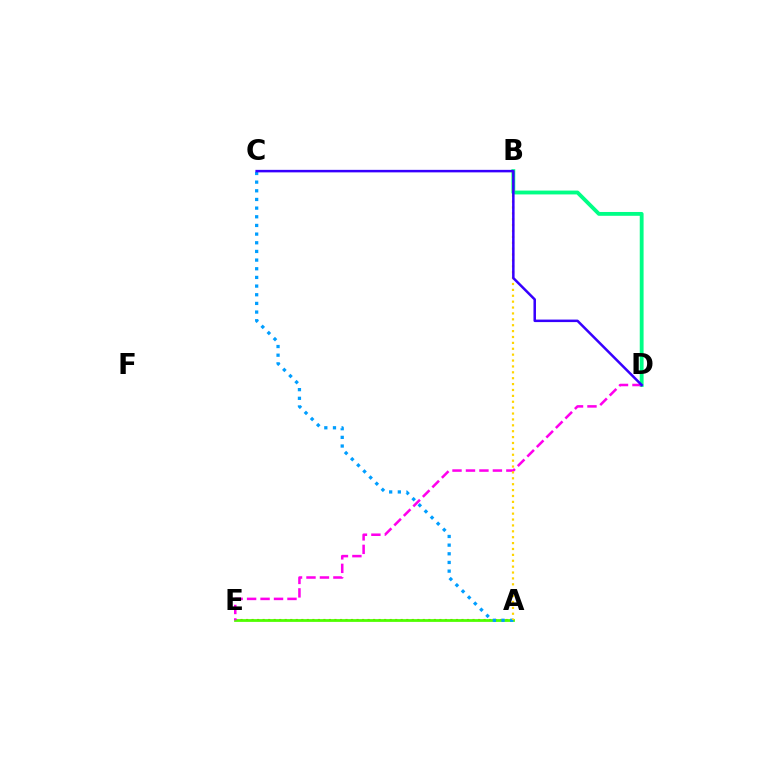{('A', 'E'): [{'color': '#ff0000', 'line_style': 'dotted', 'thickness': 1.5}, {'color': '#4fff00', 'line_style': 'solid', 'thickness': 2.0}], ('B', 'D'): [{'color': '#00ff86', 'line_style': 'solid', 'thickness': 2.77}], ('A', 'C'): [{'color': '#009eff', 'line_style': 'dotted', 'thickness': 2.35}], ('D', 'E'): [{'color': '#ff00ed', 'line_style': 'dashed', 'thickness': 1.83}], ('A', 'B'): [{'color': '#ffd500', 'line_style': 'dotted', 'thickness': 1.6}], ('C', 'D'): [{'color': '#3700ff', 'line_style': 'solid', 'thickness': 1.81}]}